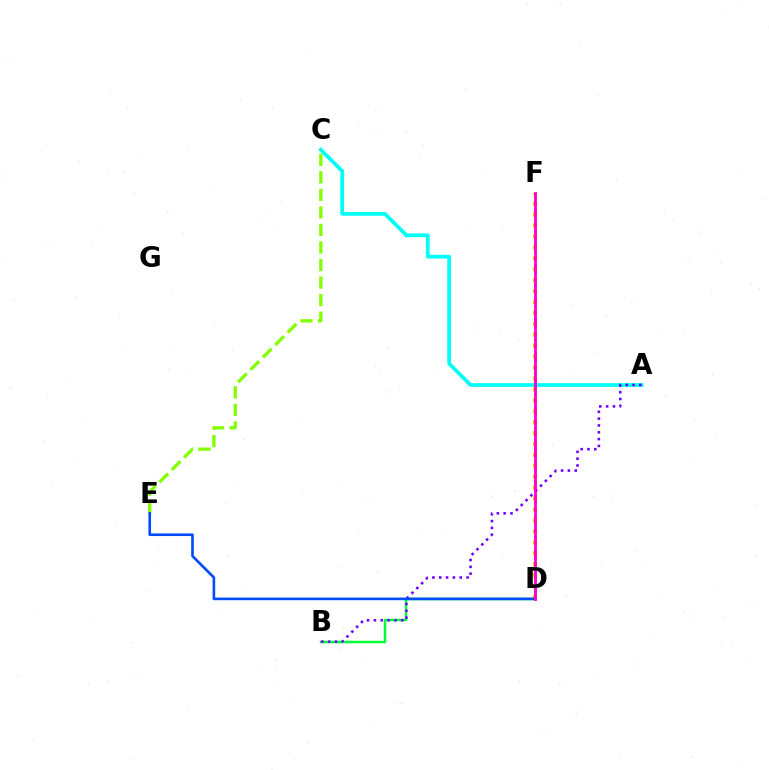{('C', 'E'): [{'color': '#84ff00', 'line_style': 'dashed', 'thickness': 2.38}], ('D', 'F'): [{'color': '#ffbd00', 'line_style': 'dotted', 'thickness': 2.97}, {'color': '#ff0000', 'line_style': 'dotted', 'thickness': 1.85}, {'color': '#ff00cf', 'line_style': 'solid', 'thickness': 2.01}], ('A', 'C'): [{'color': '#00fff6', 'line_style': 'solid', 'thickness': 2.69}], ('B', 'D'): [{'color': '#00ff39', 'line_style': 'solid', 'thickness': 1.79}], ('A', 'B'): [{'color': '#7200ff', 'line_style': 'dotted', 'thickness': 1.86}], ('D', 'E'): [{'color': '#004bff', 'line_style': 'solid', 'thickness': 1.89}]}